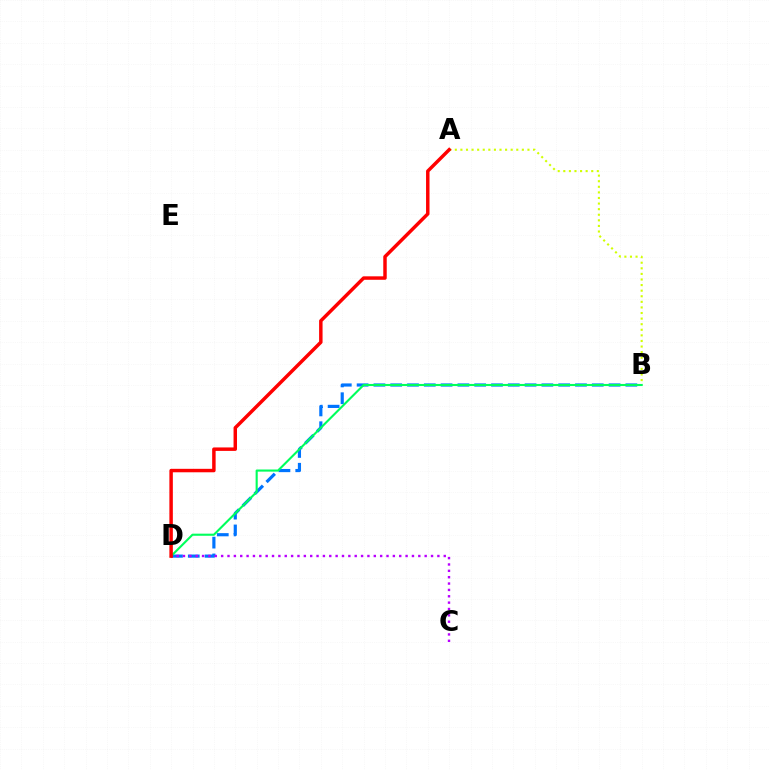{('B', 'D'): [{'color': '#0074ff', 'line_style': 'dashed', 'thickness': 2.28}, {'color': '#00ff5c', 'line_style': 'solid', 'thickness': 1.52}], ('A', 'B'): [{'color': '#d1ff00', 'line_style': 'dotted', 'thickness': 1.52}], ('C', 'D'): [{'color': '#b900ff', 'line_style': 'dotted', 'thickness': 1.73}], ('A', 'D'): [{'color': '#ff0000', 'line_style': 'solid', 'thickness': 2.49}]}